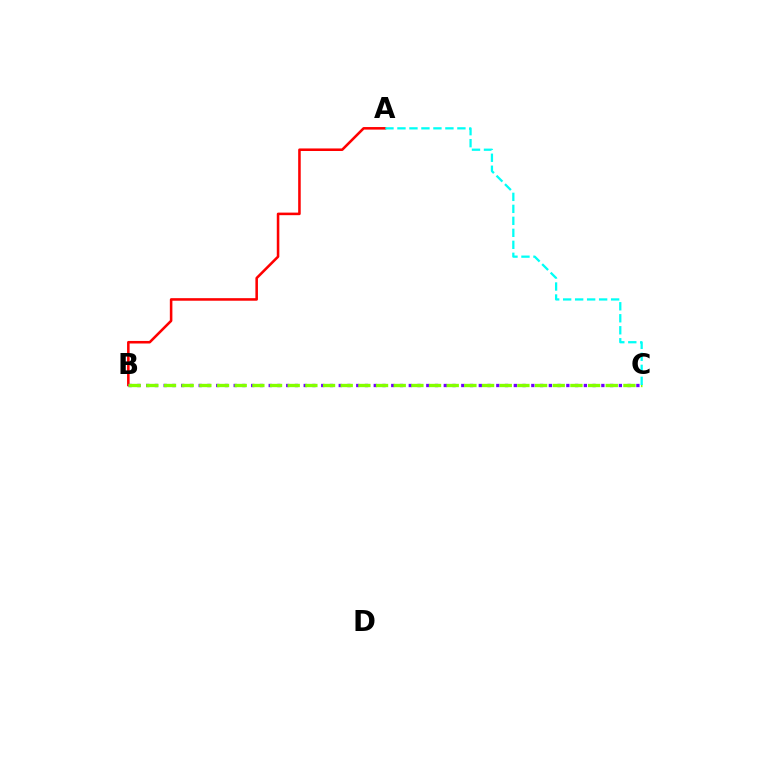{('A', 'B'): [{'color': '#ff0000', 'line_style': 'solid', 'thickness': 1.84}], ('B', 'C'): [{'color': '#7200ff', 'line_style': 'dotted', 'thickness': 2.38}, {'color': '#84ff00', 'line_style': 'dashed', 'thickness': 2.4}], ('A', 'C'): [{'color': '#00fff6', 'line_style': 'dashed', 'thickness': 1.63}]}